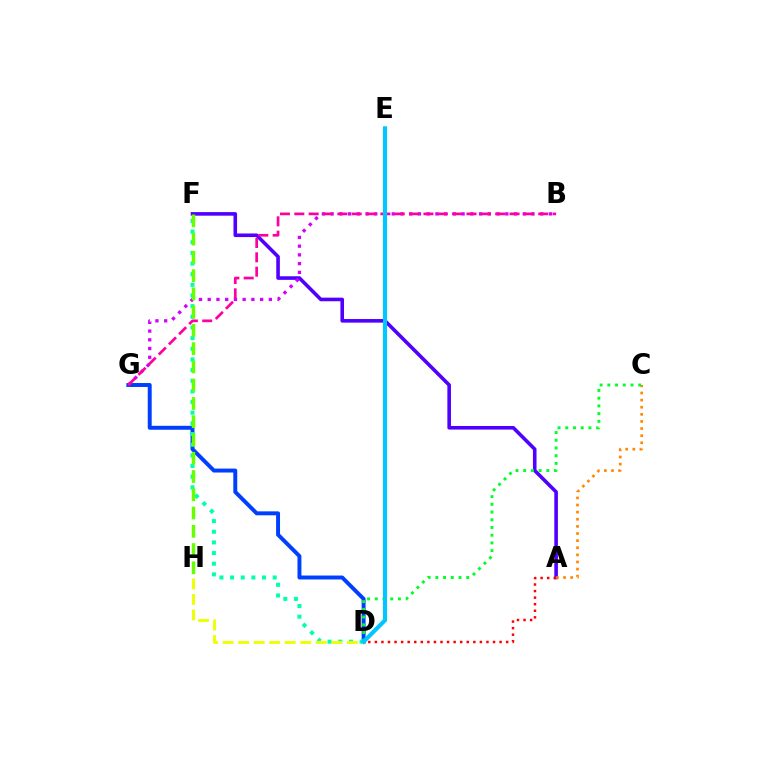{('A', 'F'): [{'color': '#4f00ff', 'line_style': 'solid', 'thickness': 2.59}], ('A', 'C'): [{'color': '#ff8800', 'line_style': 'dotted', 'thickness': 1.93}], ('D', 'G'): [{'color': '#003fff', 'line_style': 'solid', 'thickness': 2.84}], ('B', 'G'): [{'color': '#d600ff', 'line_style': 'dotted', 'thickness': 2.37}, {'color': '#ff00a0', 'line_style': 'dashed', 'thickness': 1.95}], ('D', 'F'): [{'color': '#00ffaf', 'line_style': 'dotted', 'thickness': 2.9}], ('A', 'D'): [{'color': '#ff0000', 'line_style': 'dotted', 'thickness': 1.78}], ('C', 'D'): [{'color': '#00ff27', 'line_style': 'dotted', 'thickness': 2.1}], ('F', 'H'): [{'color': '#66ff00', 'line_style': 'dashed', 'thickness': 2.48}], ('D', 'H'): [{'color': '#eeff00', 'line_style': 'dashed', 'thickness': 2.11}], ('D', 'E'): [{'color': '#00c7ff', 'line_style': 'solid', 'thickness': 2.96}]}